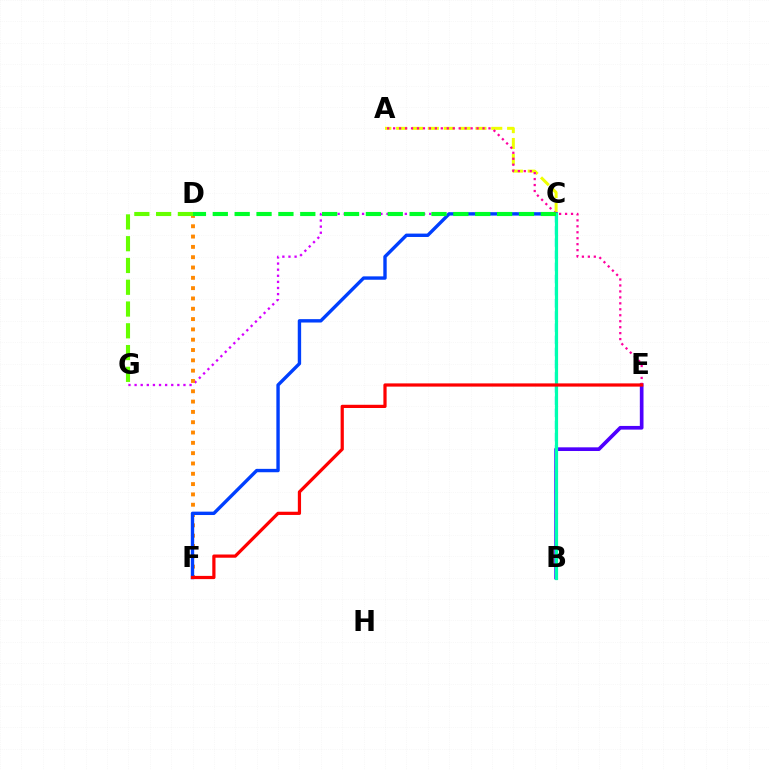{('B', 'E'): [{'color': '#4f00ff', 'line_style': 'solid', 'thickness': 2.65}], ('C', 'G'): [{'color': '#d600ff', 'line_style': 'dotted', 'thickness': 1.66}], ('A', 'C'): [{'color': '#eeff00', 'line_style': 'dashed', 'thickness': 2.15}], ('D', 'F'): [{'color': '#ff8800', 'line_style': 'dotted', 'thickness': 2.8}], ('D', 'G'): [{'color': '#66ff00', 'line_style': 'dashed', 'thickness': 2.96}], ('C', 'F'): [{'color': '#003fff', 'line_style': 'solid', 'thickness': 2.43}], ('B', 'C'): [{'color': '#00c7ff', 'line_style': 'dashed', 'thickness': 1.65}, {'color': '#00ffaf', 'line_style': 'solid', 'thickness': 2.3}], ('A', 'E'): [{'color': '#ff00a0', 'line_style': 'dotted', 'thickness': 1.62}], ('E', 'F'): [{'color': '#ff0000', 'line_style': 'solid', 'thickness': 2.32}], ('C', 'D'): [{'color': '#00ff27', 'line_style': 'dashed', 'thickness': 2.97}]}